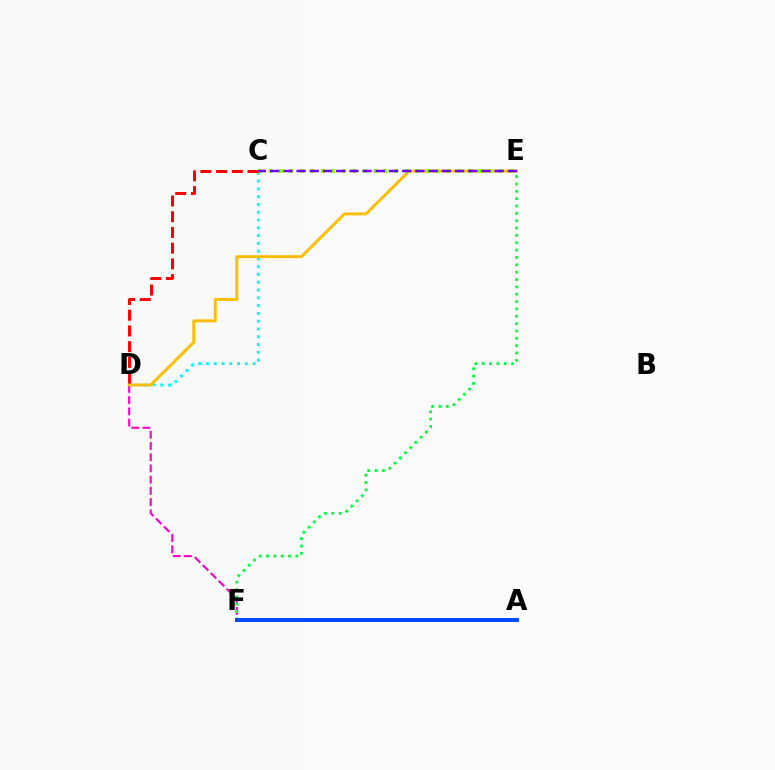{('C', 'D'): [{'color': '#00fff6', 'line_style': 'dotted', 'thickness': 2.11}, {'color': '#ff0000', 'line_style': 'dashed', 'thickness': 2.14}], ('D', 'F'): [{'color': '#ff00cf', 'line_style': 'dashed', 'thickness': 1.53}], ('D', 'E'): [{'color': '#ffbd00', 'line_style': 'solid', 'thickness': 2.11}], ('C', 'E'): [{'color': '#84ff00', 'line_style': 'dotted', 'thickness': 2.85}, {'color': '#7200ff', 'line_style': 'dashed', 'thickness': 1.79}], ('E', 'F'): [{'color': '#00ff39', 'line_style': 'dotted', 'thickness': 2.0}], ('A', 'F'): [{'color': '#004bff', 'line_style': 'solid', 'thickness': 2.84}]}